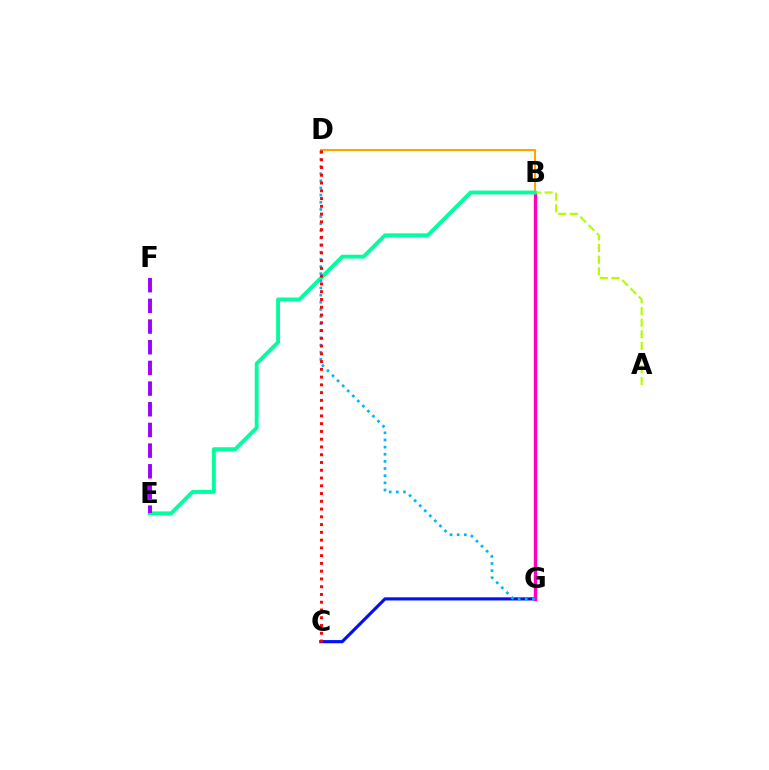{('B', 'G'): [{'color': '#08ff00', 'line_style': 'dashed', 'thickness': 2.19}, {'color': '#ff00bd', 'line_style': 'solid', 'thickness': 2.44}], ('C', 'G'): [{'color': '#0010ff', 'line_style': 'solid', 'thickness': 2.27}], ('B', 'D'): [{'color': '#ffa500', 'line_style': 'solid', 'thickness': 1.51}], ('A', 'B'): [{'color': '#b3ff00', 'line_style': 'dashed', 'thickness': 1.58}], ('B', 'E'): [{'color': '#00ff9d', 'line_style': 'solid', 'thickness': 2.78}], ('D', 'G'): [{'color': '#00b5ff', 'line_style': 'dotted', 'thickness': 1.94}], ('E', 'F'): [{'color': '#9b00ff', 'line_style': 'dashed', 'thickness': 2.81}], ('C', 'D'): [{'color': '#ff0000', 'line_style': 'dotted', 'thickness': 2.11}]}